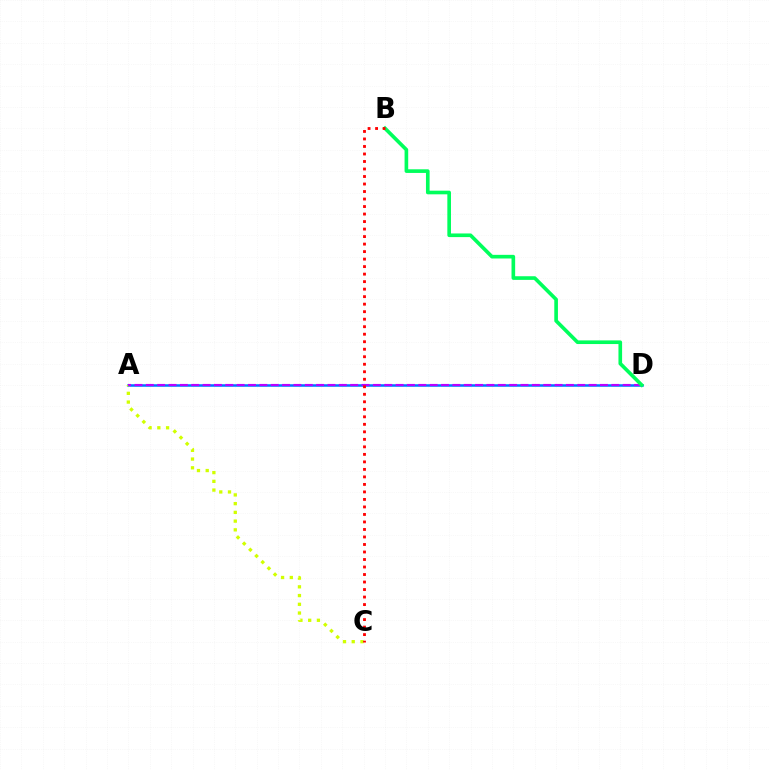{('A', 'D'): [{'color': '#0074ff', 'line_style': 'solid', 'thickness': 1.82}, {'color': '#b900ff', 'line_style': 'dashed', 'thickness': 1.54}], ('A', 'C'): [{'color': '#d1ff00', 'line_style': 'dotted', 'thickness': 2.37}], ('B', 'D'): [{'color': '#00ff5c', 'line_style': 'solid', 'thickness': 2.62}], ('B', 'C'): [{'color': '#ff0000', 'line_style': 'dotted', 'thickness': 2.04}]}